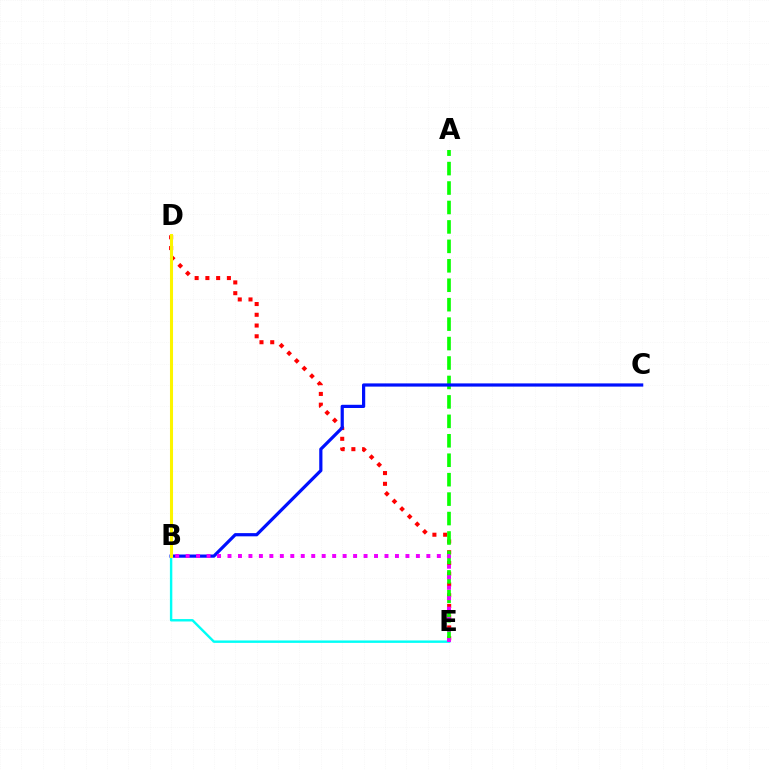{('D', 'E'): [{'color': '#ff0000', 'line_style': 'dotted', 'thickness': 2.92}], ('A', 'E'): [{'color': '#08ff00', 'line_style': 'dashed', 'thickness': 2.64}], ('B', 'E'): [{'color': '#00fff6', 'line_style': 'solid', 'thickness': 1.74}, {'color': '#ee00ff', 'line_style': 'dotted', 'thickness': 2.84}], ('B', 'C'): [{'color': '#0010ff', 'line_style': 'solid', 'thickness': 2.31}], ('B', 'D'): [{'color': '#fcf500', 'line_style': 'solid', 'thickness': 2.2}]}